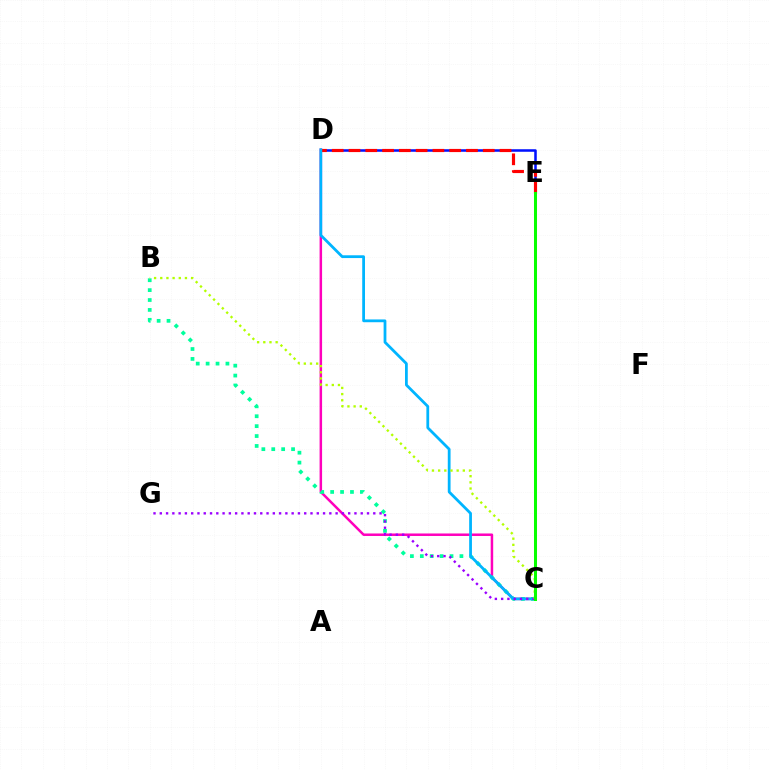{('D', 'E'): [{'color': '#0010ff', 'line_style': 'solid', 'thickness': 1.82}, {'color': '#ff0000', 'line_style': 'dashed', 'thickness': 2.28}], ('C', 'D'): [{'color': '#ff00bd', 'line_style': 'solid', 'thickness': 1.8}, {'color': '#00b5ff', 'line_style': 'solid', 'thickness': 2.0}], ('C', 'E'): [{'color': '#ffa500', 'line_style': 'dotted', 'thickness': 2.12}, {'color': '#08ff00', 'line_style': 'solid', 'thickness': 2.18}], ('B', 'C'): [{'color': '#00ff9d', 'line_style': 'dotted', 'thickness': 2.69}, {'color': '#b3ff00', 'line_style': 'dotted', 'thickness': 1.68}], ('C', 'G'): [{'color': '#9b00ff', 'line_style': 'dotted', 'thickness': 1.71}]}